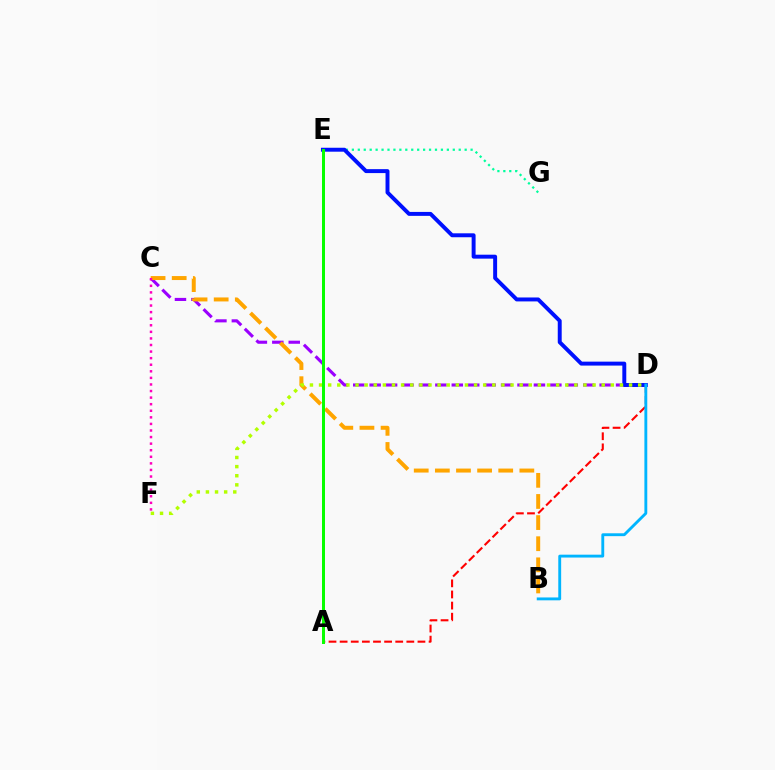{('E', 'G'): [{'color': '#00ff9d', 'line_style': 'dotted', 'thickness': 1.61}], ('A', 'D'): [{'color': '#ff0000', 'line_style': 'dashed', 'thickness': 1.51}], ('C', 'D'): [{'color': '#9b00ff', 'line_style': 'dashed', 'thickness': 2.23}], ('D', 'E'): [{'color': '#0010ff', 'line_style': 'solid', 'thickness': 2.84}], ('B', 'D'): [{'color': '#00b5ff', 'line_style': 'solid', 'thickness': 2.07}], ('B', 'C'): [{'color': '#ffa500', 'line_style': 'dashed', 'thickness': 2.87}], ('C', 'F'): [{'color': '#ff00bd', 'line_style': 'dotted', 'thickness': 1.79}], ('D', 'F'): [{'color': '#b3ff00', 'line_style': 'dotted', 'thickness': 2.48}], ('A', 'E'): [{'color': '#08ff00', 'line_style': 'solid', 'thickness': 2.16}]}